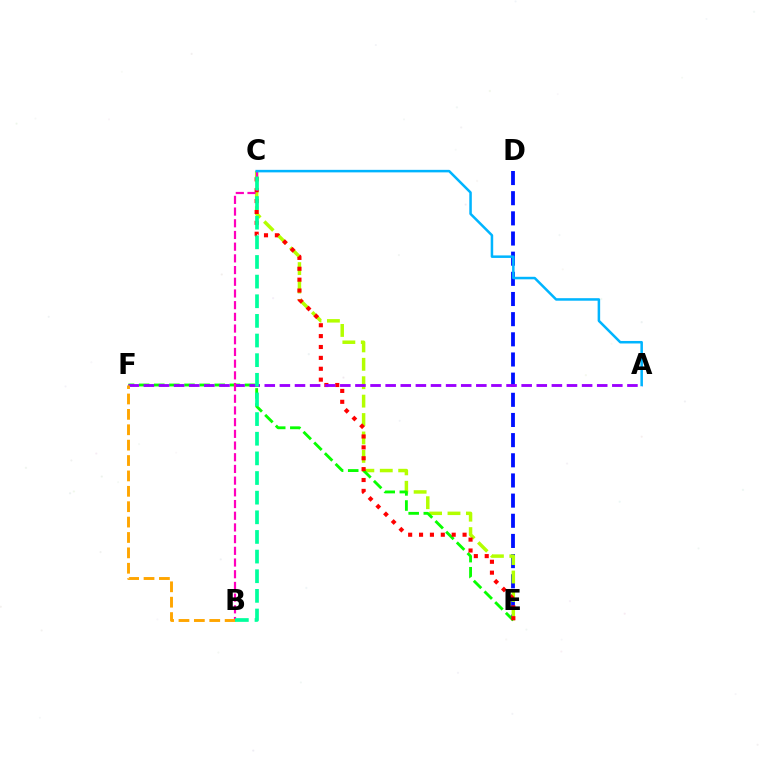{('D', 'E'): [{'color': '#0010ff', 'line_style': 'dashed', 'thickness': 2.74}], ('C', 'E'): [{'color': '#b3ff00', 'line_style': 'dashed', 'thickness': 2.5}, {'color': '#ff0000', 'line_style': 'dotted', 'thickness': 2.96}], ('E', 'F'): [{'color': '#08ff00', 'line_style': 'dashed', 'thickness': 2.05}], ('A', 'F'): [{'color': '#9b00ff', 'line_style': 'dashed', 'thickness': 2.05}], ('B', 'C'): [{'color': '#ff00bd', 'line_style': 'dashed', 'thickness': 1.59}, {'color': '#00ff9d', 'line_style': 'dashed', 'thickness': 2.67}], ('B', 'F'): [{'color': '#ffa500', 'line_style': 'dashed', 'thickness': 2.09}], ('A', 'C'): [{'color': '#00b5ff', 'line_style': 'solid', 'thickness': 1.81}]}